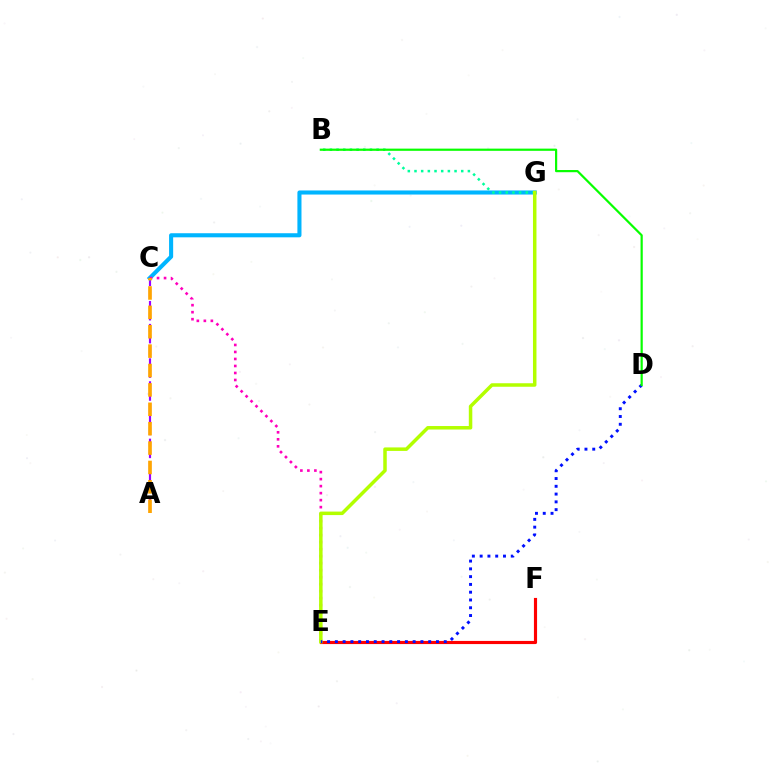{('A', 'C'): [{'color': '#9b00ff', 'line_style': 'dashed', 'thickness': 1.56}, {'color': '#ffa500', 'line_style': 'dashed', 'thickness': 2.63}], ('C', 'G'): [{'color': '#00b5ff', 'line_style': 'solid', 'thickness': 2.94}], ('E', 'F'): [{'color': '#ff0000', 'line_style': 'solid', 'thickness': 2.26}], ('B', 'G'): [{'color': '#00ff9d', 'line_style': 'dotted', 'thickness': 1.81}], ('C', 'E'): [{'color': '#ff00bd', 'line_style': 'dotted', 'thickness': 1.9}], ('E', 'G'): [{'color': '#b3ff00', 'line_style': 'solid', 'thickness': 2.52}], ('D', 'E'): [{'color': '#0010ff', 'line_style': 'dotted', 'thickness': 2.11}], ('B', 'D'): [{'color': '#08ff00', 'line_style': 'solid', 'thickness': 1.58}]}